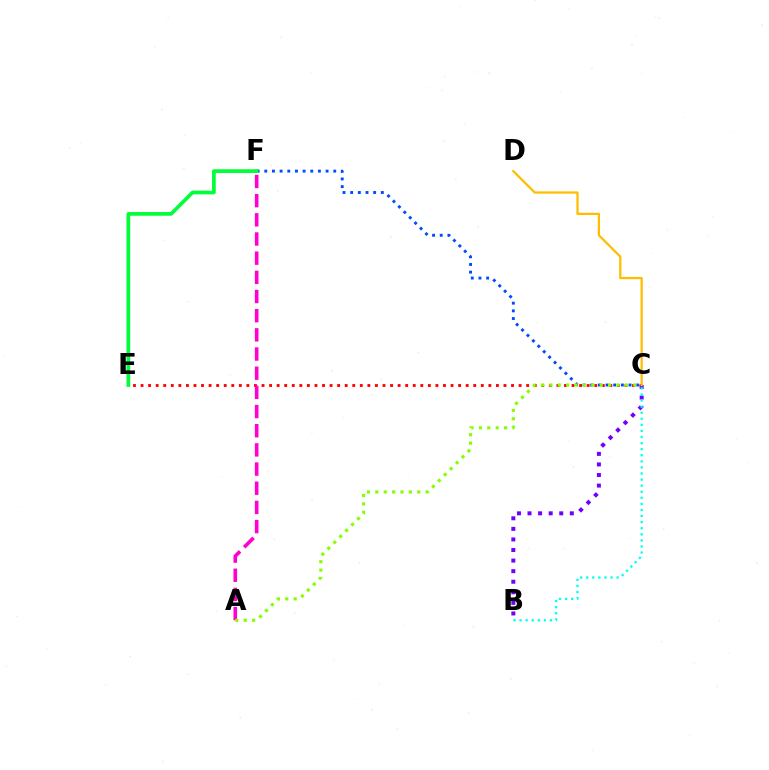{('C', 'E'): [{'color': '#ff0000', 'line_style': 'dotted', 'thickness': 2.05}], ('C', 'F'): [{'color': '#004bff', 'line_style': 'dotted', 'thickness': 2.08}], ('A', 'F'): [{'color': '#ff00cf', 'line_style': 'dashed', 'thickness': 2.6}], ('B', 'C'): [{'color': '#7200ff', 'line_style': 'dotted', 'thickness': 2.87}, {'color': '#00fff6', 'line_style': 'dotted', 'thickness': 1.65}], ('A', 'C'): [{'color': '#84ff00', 'line_style': 'dotted', 'thickness': 2.28}], ('E', 'F'): [{'color': '#00ff39', 'line_style': 'solid', 'thickness': 2.67}], ('C', 'D'): [{'color': '#ffbd00', 'line_style': 'solid', 'thickness': 1.62}]}